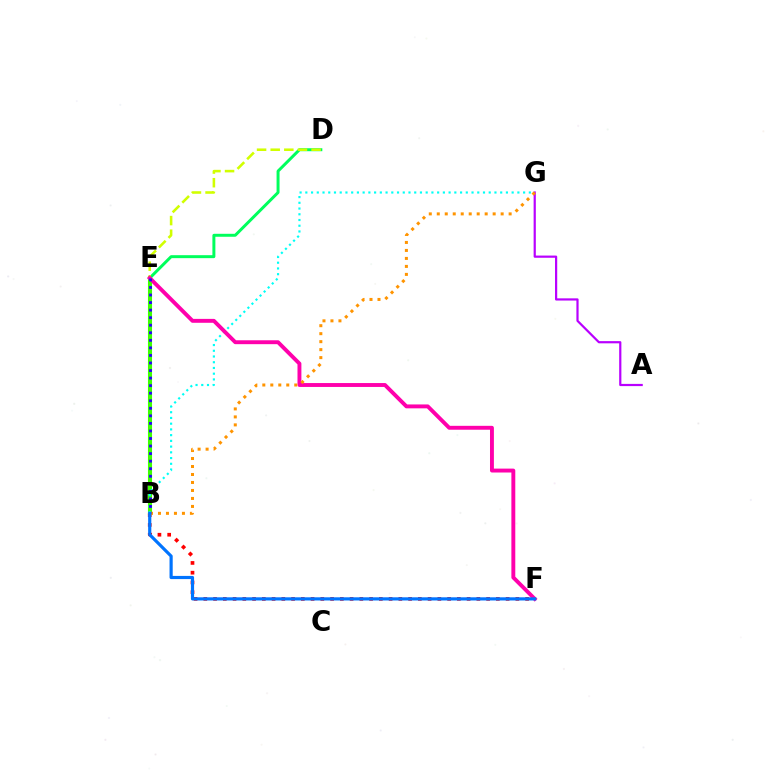{('B', 'E'): [{'color': '#3dff00', 'line_style': 'solid', 'thickness': 2.94}, {'color': '#2500ff', 'line_style': 'dotted', 'thickness': 2.05}], ('D', 'E'): [{'color': '#00ff5c', 'line_style': 'solid', 'thickness': 2.14}, {'color': '#d1ff00', 'line_style': 'dashed', 'thickness': 1.85}], ('B', 'F'): [{'color': '#ff0000', 'line_style': 'dotted', 'thickness': 2.65}, {'color': '#0074ff', 'line_style': 'solid', 'thickness': 2.29}], ('B', 'G'): [{'color': '#00fff6', 'line_style': 'dotted', 'thickness': 1.56}, {'color': '#ff9400', 'line_style': 'dotted', 'thickness': 2.17}], ('A', 'G'): [{'color': '#b900ff', 'line_style': 'solid', 'thickness': 1.59}], ('E', 'F'): [{'color': '#ff00ac', 'line_style': 'solid', 'thickness': 2.81}]}